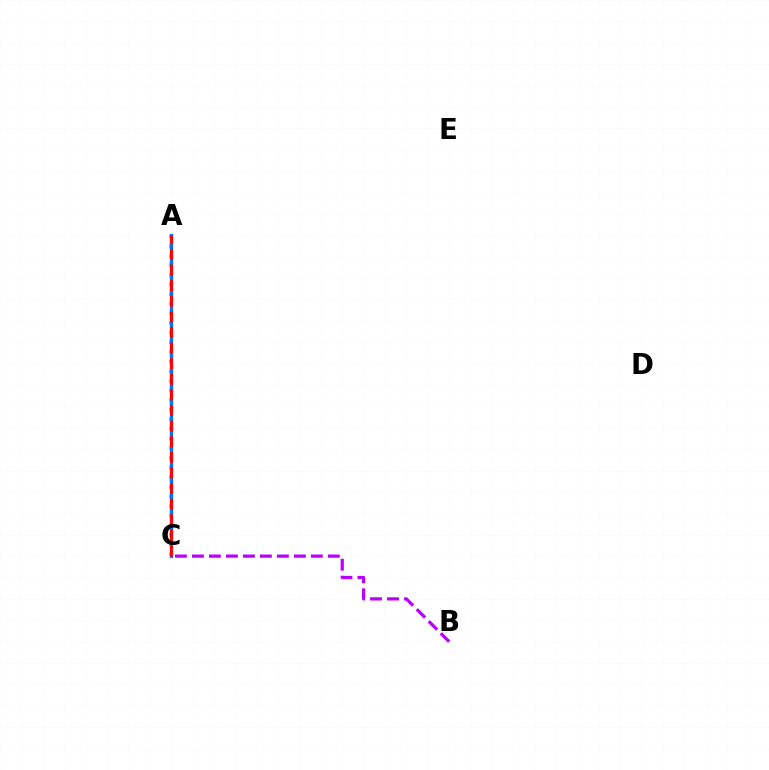{('A', 'C'): [{'color': '#00ff5c', 'line_style': 'dotted', 'thickness': 2.62}, {'color': '#d1ff00', 'line_style': 'dashed', 'thickness': 2.49}, {'color': '#0074ff', 'line_style': 'solid', 'thickness': 2.37}, {'color': '#ff0000', 'line_style': 'dashed', 'thickness': 2.12}], ('B', 'C'): [{'color': '#b900ff', 'line_style': 'dashed', 'thickness': 2.31}]}